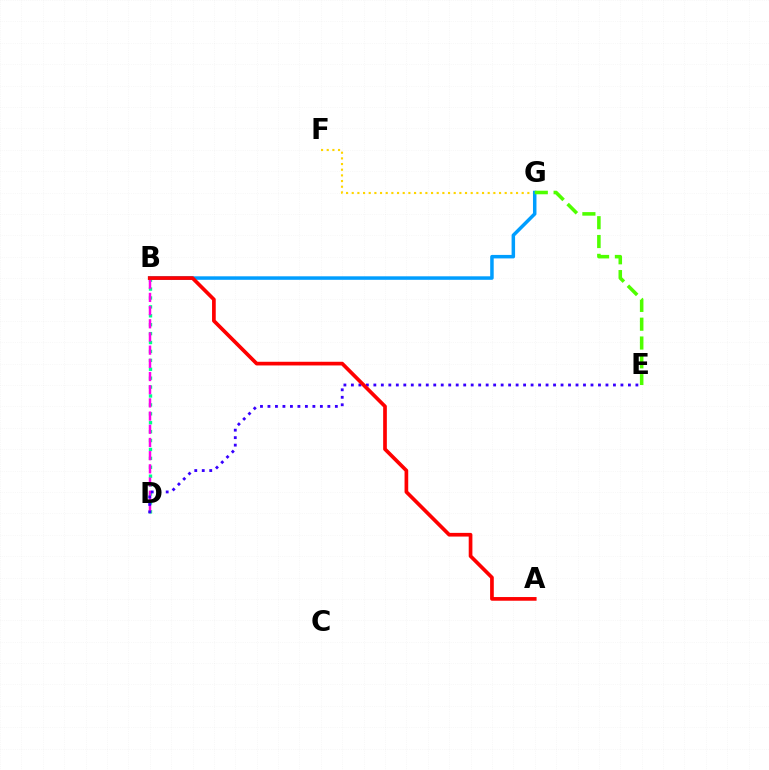{('F', 'G'): [{'color': '#ffd500', 'line_style': 'dotted', 'thickness': 1.54}], ('B', 'D'): [{'color': '#00ff86', 'line_style': 'dotted', 'thickness': 2.42}, {'color': '#ff00ed', 'line_style': 'dashed', 'thickness': 1.79}], ('B', 'G'): [{'color': '#009eff', 'line_style': 'solid', 'thickness': 2.52}], ('E', 'G'): [{'color': '#4fff00', 'line_style': 'dashed', 'thickness': 2.56}], ('D', 'E'): [{'color': '#3700ff', 'line_style': 'dotted', 'thickness': 2.03}], ('A', 'B'): [{'color': '#ff0000', 'line_style': 'solid', 'thickness': 2.65}]}